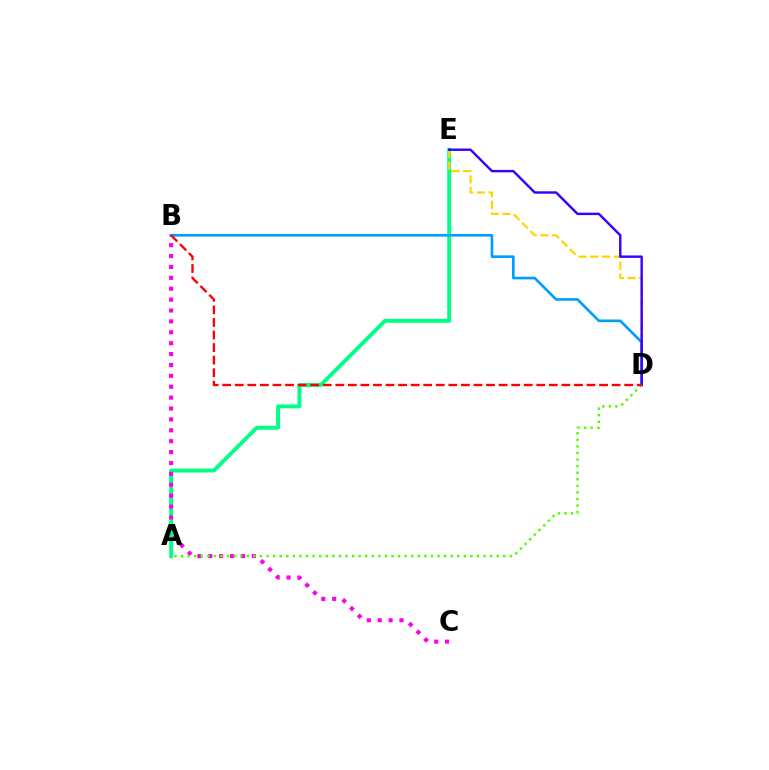{('A', 'E'): [{'color': '#00ff86', 'line_style': 'solid', 'thickness': 2.81}], ('D', 'E'): [{'color': '#ffd500', 'line_style': 'dashed', 'thickness': 1.59}, {'color': '#3700ff', 'line_style': 'solid', 'thickness': 1.74}], ('B', 'D'): [{'color': '#009eff', 'line_style': 'solid', 'thickness': 1.92}, {'color': '#ff0000', 'line_style': 'dashed', 'thickness': 1.71}], ('B', 'C'): [{'color': '#ff00ed', 'line_style': 'dotted', 'thickness': 2.96}], ('A', 'D'): [{'color': '#4fff00', 'line_style': 'dotted', 'thickness': 1.79}]}